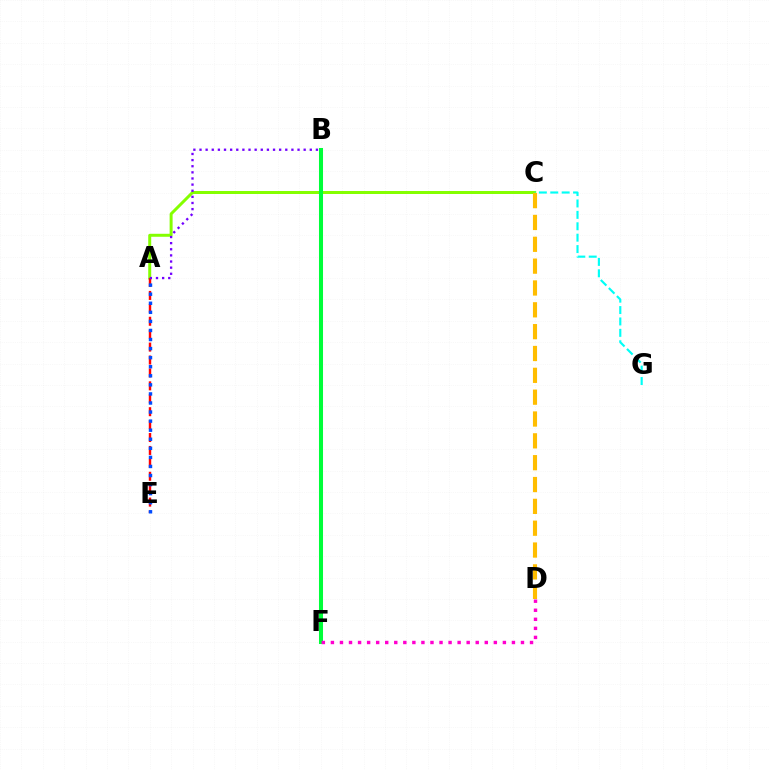{('A', 'C'): [{'color': '#84ff00', 'line_style': 'solid', 'thickness': 2.15}], ('A', 'E'): [{'color': '#ff0000', 'line_style': 'dashed', 'thickness': 1.75}, {'color': '#004bff', 'line_style': 'dotted', 'thickness': 2.46}], ('C', 'G'): [{'color': '#00fff6', 'line_style': 'dashed', 'thickness': 1.55}], ('B', 'F'): [{'color': '#00ff39', 'line_style': 'solid', 'thickness': 2.91}], ('D', 'F'): [{'color': '#ff00cf', 'line_style': 'dotted', 'thickness': 2.46}], ('C', 'D'): [{'color': '#ffbd00', 'line_style': 'dashed', 'thickness': 2.97}], ('A', 'B'): [{'color': '#7200ff', 'line_style': 'dotted', 'thickness': 1.66}]}